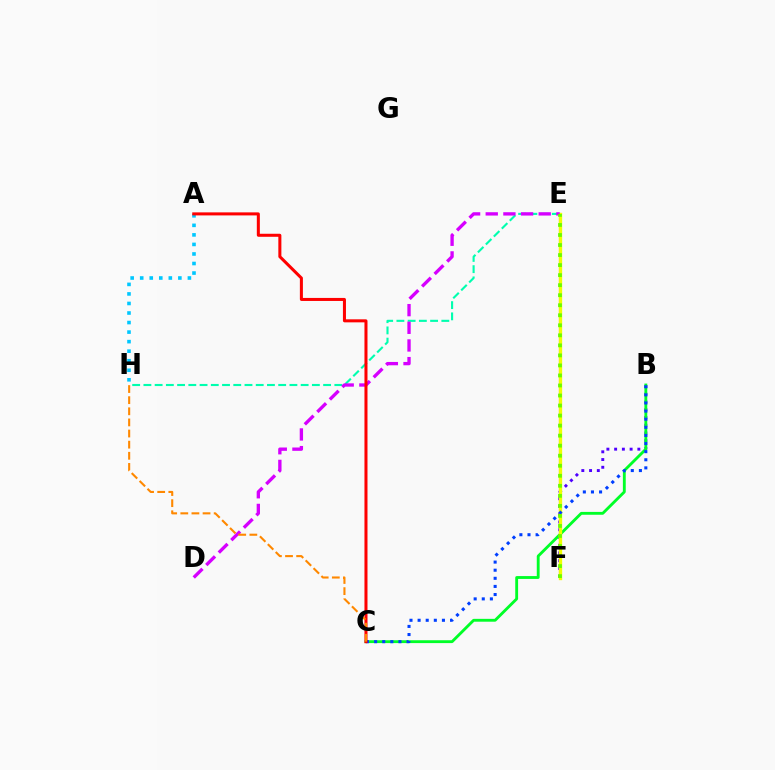{('E', 'H'): [{'color': '#00ffaf', 'line_style': 'dashed', 'thickness': 1.53}], ('B', 'F'): [{'color': '#4f00ff', 'line_style': 'dotted', 'thickness': 2.1}], ('A', 'H'): [{'color': '#00c7ff', 'line_style': 'dotted', 'thickness': 2.59}], ('B', 'C'): [{'color': '#00ff27', 'line_style': 'solid', 'thickness': 2.05}, {'color': '#003fff', 'line_style': 'dotted', 'thickness': 2.2}], ('E', 'F'): [{'color': '#ff00a0', 'line_style': 'solid', 'thickness': 1.53}, {'color': '#eeff00', 'line_style': 'solid', 'thickness': 2.41}, {'color': '#66ff00', 'line_style': 'dotted', 'thickness': 2.73}], ('D', 'E'): [{'color': '#d600ff', 'line_style': 'dashed', 'thickness': 2.4}], ('A', 'C'): [{'color': '#ff0000', 'line_style': 'solid', 'thickness': 2.18}], ('C', 'H'): [{'color': '#ff8800', 'line_style': 'dashed', 'thickness': 1.51}]}